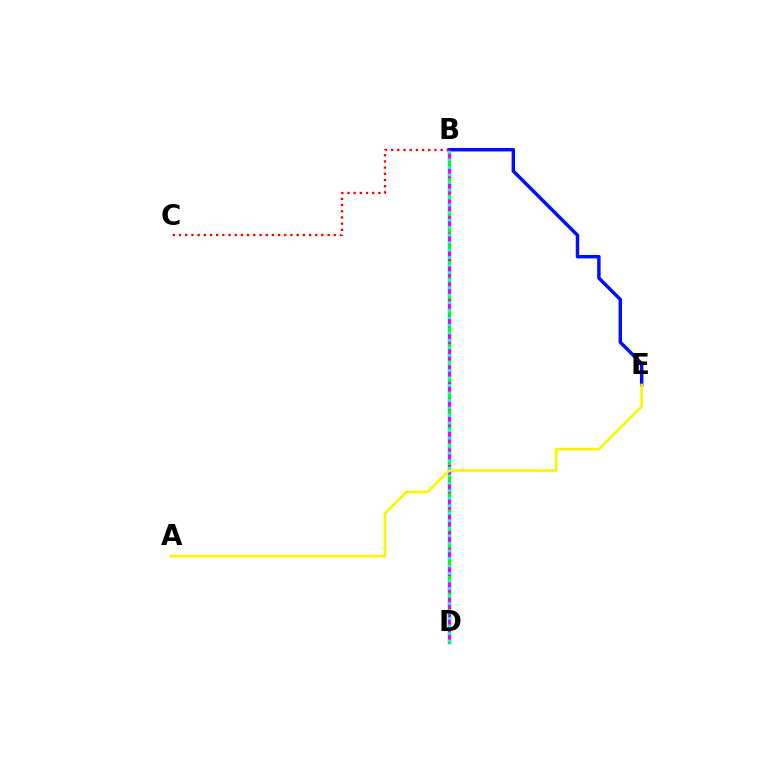{('B', 'D'): [{'color': '#08ff00', 'line_style': 'solid', 'thickness': 2.45}, {'color': '#ee00ff', 'line_style': 'dashed', 'thickness': 2.25}, {'color': '#00fff6', 'line_style': 'dotted', 'thickness': 2.04}], ('B', 'E'): [{'color': '#0010ff', 'line_style': 'solid', 'thickness': 2.49}], ('B', 'C'): [{'color': '#ff0000', 'line_style': 'dotted', 'thickness': 1.68}], ('A', 'E'): [{'color': '#fcf500', 'line_style': 'solid', 'thickness': 1.93}]}